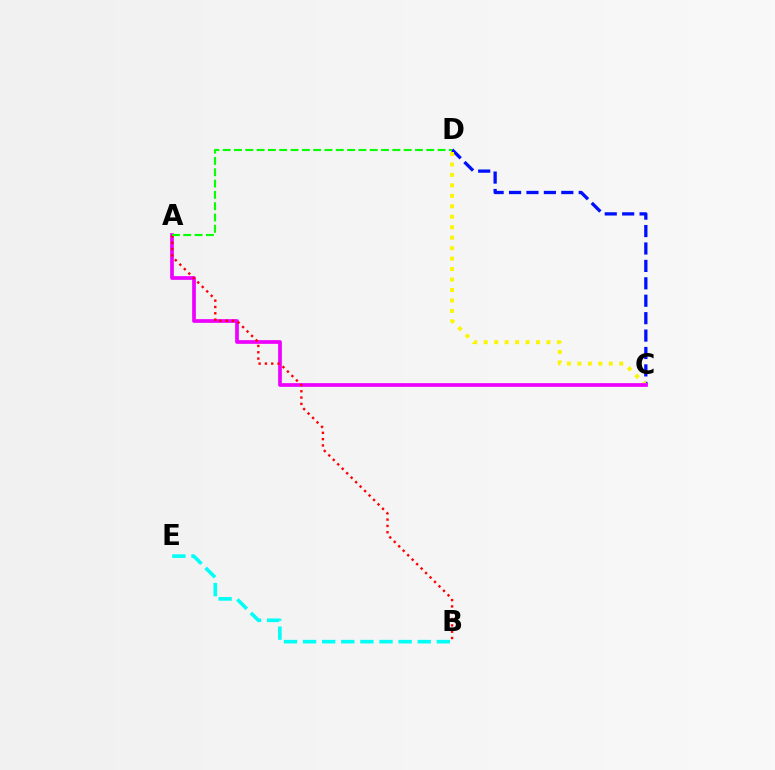{('C', 'D'): [{'color': '#0010ff', 'line_style': 'dashed', 'thickness': 2.37}, {'color': '#fcf500', 'line_style': 'dotted', 'thickness': 2.84}], ('B', 'E'): [{'color': '#00fff6', 'line_style': 'dashed', 'thickness': 2.6}], ('A', 'C'): [{'color': '#ee00ff', 'line_style': 'solid', 'thickness': 2.66}], ('A', 'B'): [{'color': '#ff0000', 'line_style': 'dotted', 'thickness': 1.72}], ('A', 'D'): [{'color': '#08ff00', 'line_style': 'dashed', 'thickness': 1.54}]}